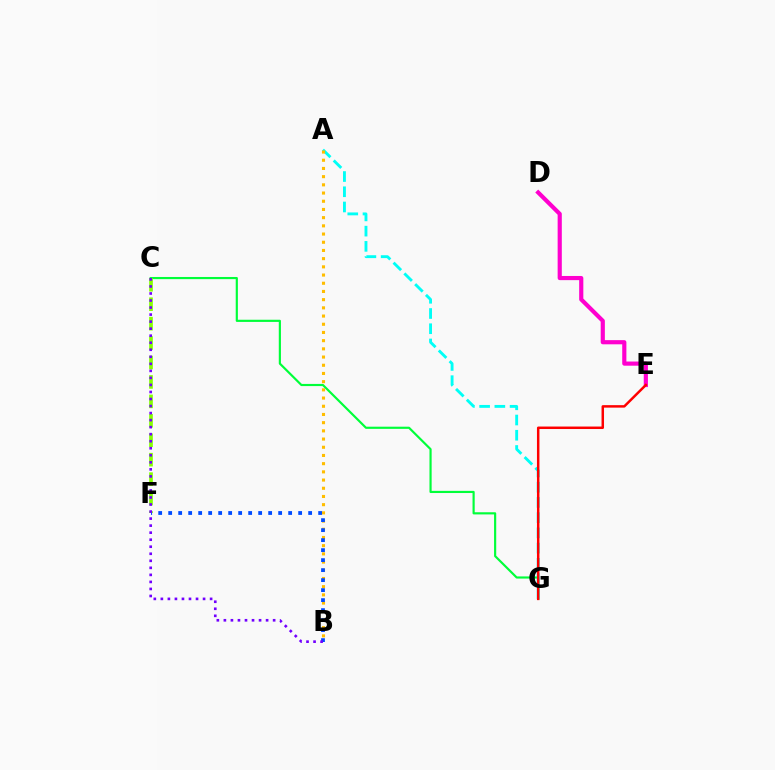{('C', 'G'): [{'color': '#00ff39', 'line_style': 'solid', 'thickness': 1.56}], ('A', 'G'): [{'color': '#00fff6', 'line_style': 'dashed', 'thickness': 2.07}], ('C', 'F'): [{'color': '#84ff00', 'line_style': 'dashed', 'thickness': 2.64}], ('A', 'B'): [{'color': '#ffbd00', 'line_style': 'dotted', 'thickness': 2.23}], ('B', 'F'): [{'color': '#004bff', 'line_style': 'dotted', 'thickness': 2.72}], ('D', 'E'): [{'color': '#ff00cf', 'line_style': 'solid', 'thickness': 3.0}], ('B', 'C'): [{'color': '#7200ff', 'line_style': 'dotted', 'thickness': 1.91}], ('E', 'G'): [{'color': '#ff0000', 'line_style': 'solid', 'thickness': 1.79}]}